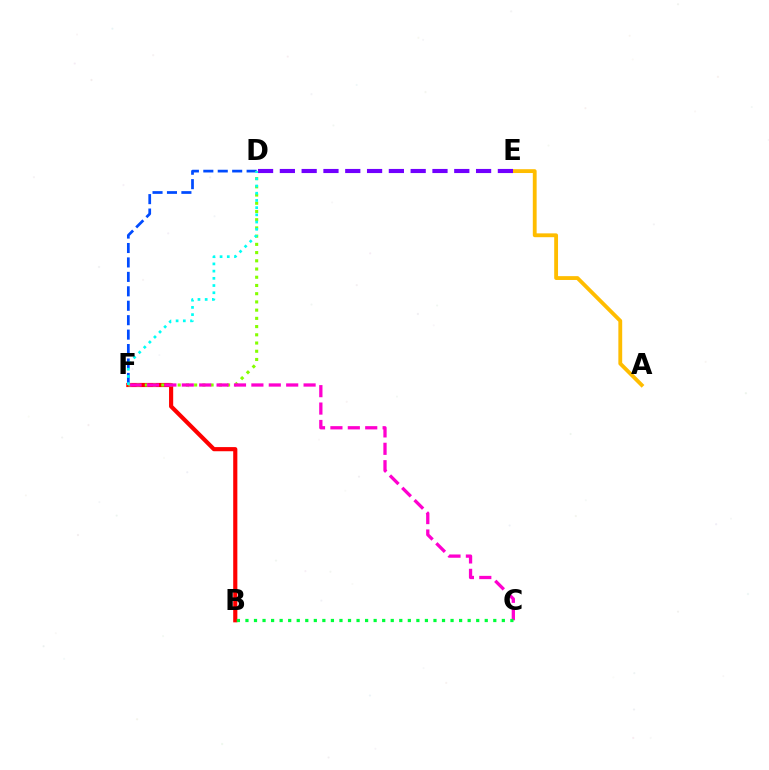{('A', 'E'): [{'color': '#ffbd00', 'line_style': 'solid', 'thickness': 2.76}], ('D', 'E'): [{'color': '#7200ff', 'line_style': 'dashed', 'thickness': 2.96}], ('B', 'F'): [{'color': '#ff0000', 'line_style': 'solid', 'thickness': 2.98}], ('D', 'F'): [{'color': '#004bff', 'line_style': 'dashed', 'thickness': 1.96}, {'color': '#84ff00', 'line_style': 'dotted', 'thickness': 2.23}, {'color': '#00fff6', 'line_style': 'dotted', 'thickness': 1.96}], ('C', 'F'): [{'color': '#ff00cf', 'line_style': 'dashed', 'thickness': 2.36}], ('B', 'C'): [{'color': '#00ff39', 'line_style': 'dotted', 'thickness': 2.32}]}